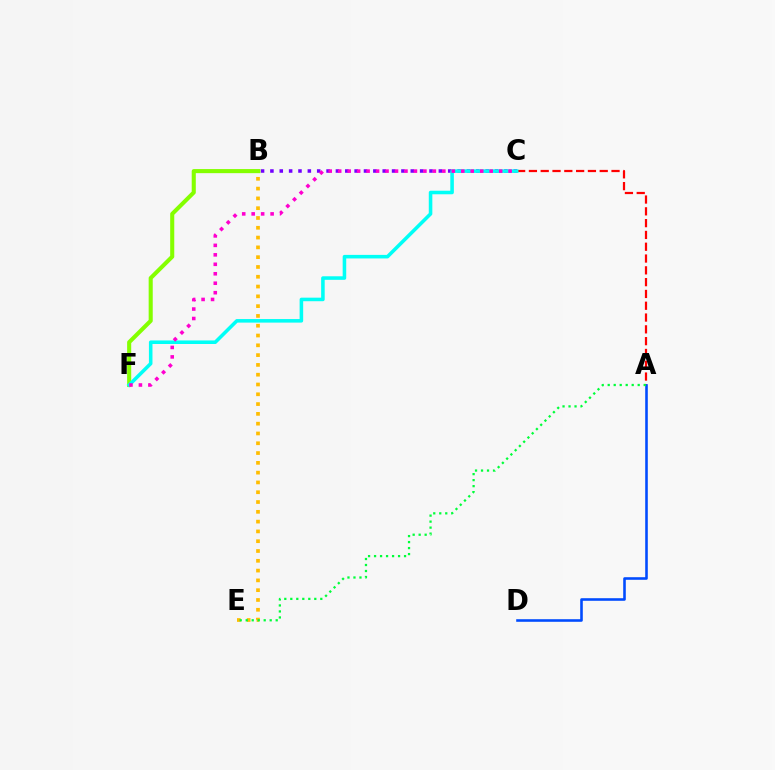{('B', 'C'): [{'color': '#7200ff', 'line_style': 'dotted', 'thickness': 2.54}], ('B', 'E'): [{'color': '#ffbd00', 'line_style': 'dotted', 'thickness': 2.66}], ('B', 'F'): [{'color': '#84ff00', 'line_style': 'solid', 'thickness': 2.94}], ('A', 'C'): [{'color': '#ff0000', 'line_style': 'dashed', 'thickness': 1.6}], ('C', 'F'): [{'color': '#00fff6', 'line_style': 'solid', 'thickness': 2.56}, {'color': '#ff00cf', 'line_style': 'dotted', 'thickness': 2.57}], ('A', 'D'): [{'color': '#004bff', 'line_style': 'solid', 'thickness': 1.86}], ('A', 'E'): [{'color': '#00ff39', 'line_style': 'dotted', 'thickness': 1.63}]}